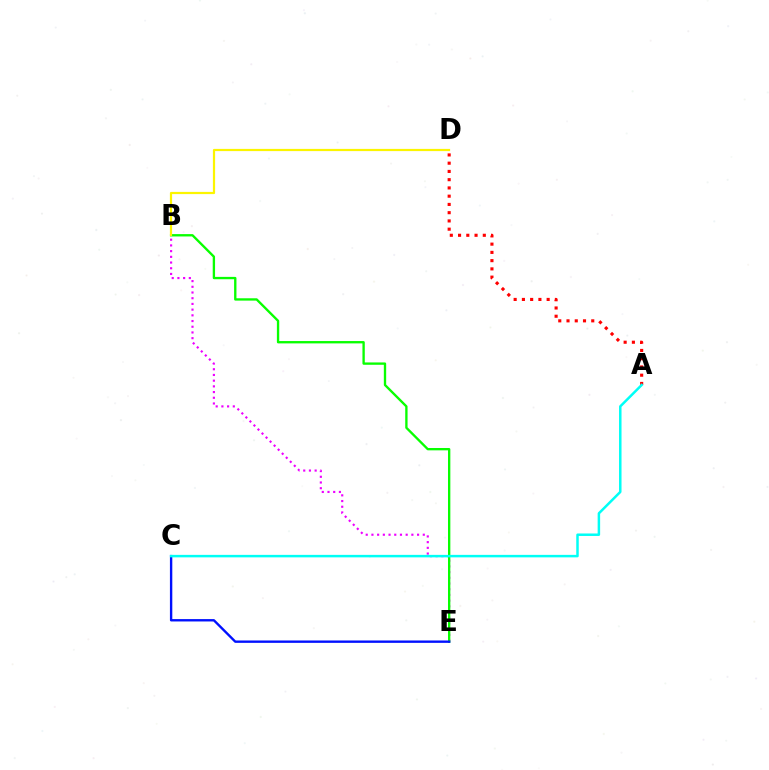{('A', 'D'): [{'color': '#ff0000', 'line_style': 'dotted', 'thickness': 2.24}], ('B', 'E'): [{'color': '#ee00ff', 'line_style': 'dotted', 'thickness': 1.55}, {'color': '#08ff00', 'line_style': 'solid', 'thickness': 1.69}], ('C', 'E'): [{'color': '#0010ff', 'line_style': 'solid', 'thickness': 1.71}], ('B', 'D'): [{'color': '#fcf500', 'line_style': 'solid', 'thickness': 1.58}], ('A', 'C'): [{'color': '#00fff6', 'line_style': 'solid', 'thickness': 1.79}]}